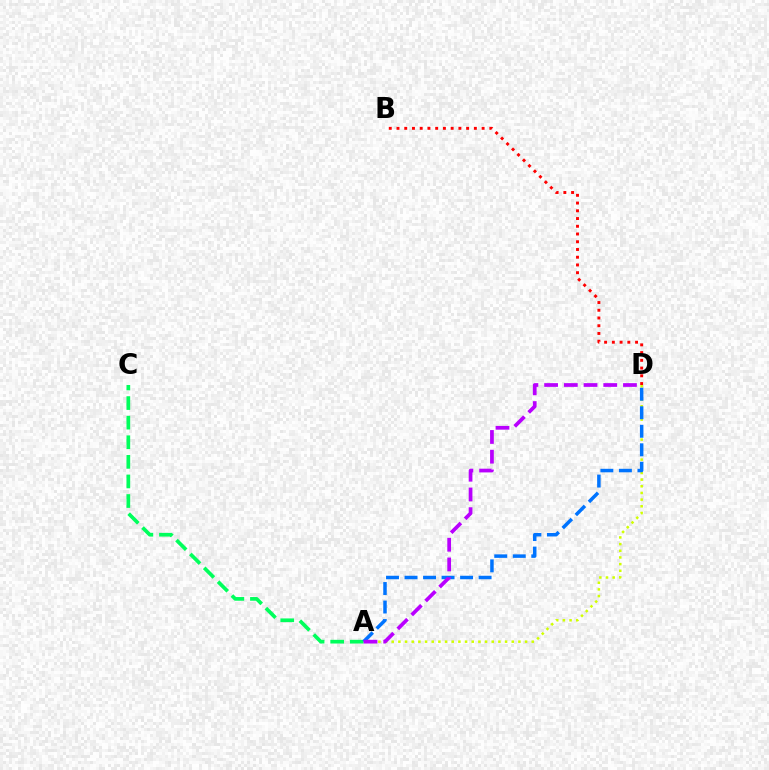{('A', 'C'): [{'color': '#00ff5c', 'line_style': 'dashed', 'thickness': 2.66}], ('A', 'D'): [{'color': '#d1ff00', 'line_style': 'dotted', 'thickness': 1.81}, {'color': '#0074ff', 'line_style': 'dashed', 'thickness': 2.52}, {'color': '#b900ff', 'line_style': 'dashed', 'thickness': 2.68}], ('B', 'D'): [{'color': '#ff0000', 'line_style': 'dotted', 'thickness': 2.1}]}